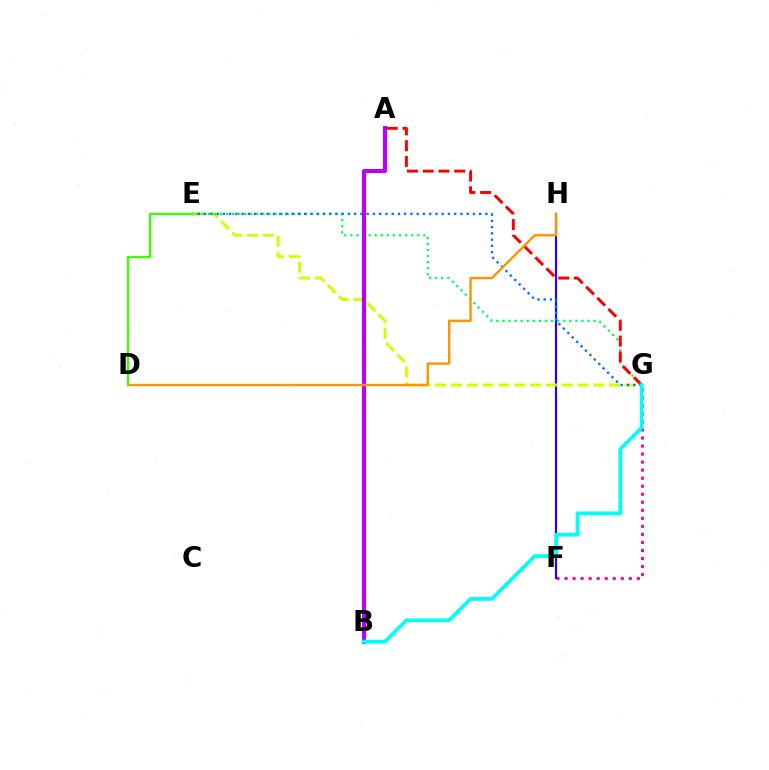{('F', 'G'): [{'color': '#ff00ac', 'line_style': 'dotted', 'thickness': 2.18}], ('F', 'H'): [{'color': '#2500ff', 'line_style': 'solid', 'thickness': 1.56}], ('E', 'G'): [{'color': '#d1ff00', 'line_style': 'dashed', 'thickness': 2.15}, {'color': '#00ff5c', 'line_style': 'dotted', 'thickness': 1.65}, {'color': '#0074ff', 'line_style': 'dotted', 'thickness': 1.7}], ('A', 'B'): [{'color': '#b900ff', 'line_style': 'solid', 'thickness': 2.95}], ('A', 'G'): [{'color': '#ff0000', 'line_style': 'dashed', 'thickness': 2.14}], ('D', 'H'): [{'color': '#ff9400', 'line_style': 'solid', 'thickness': 1.7}], ('D', 'E'): [{'color': '#3dff00', 'line_style': 'solid', 'thickness': 1.67}], ('B', 'G'): [{'color': '#00fff6', 'line_style': 'solid', 'thickness': 2.71}]}